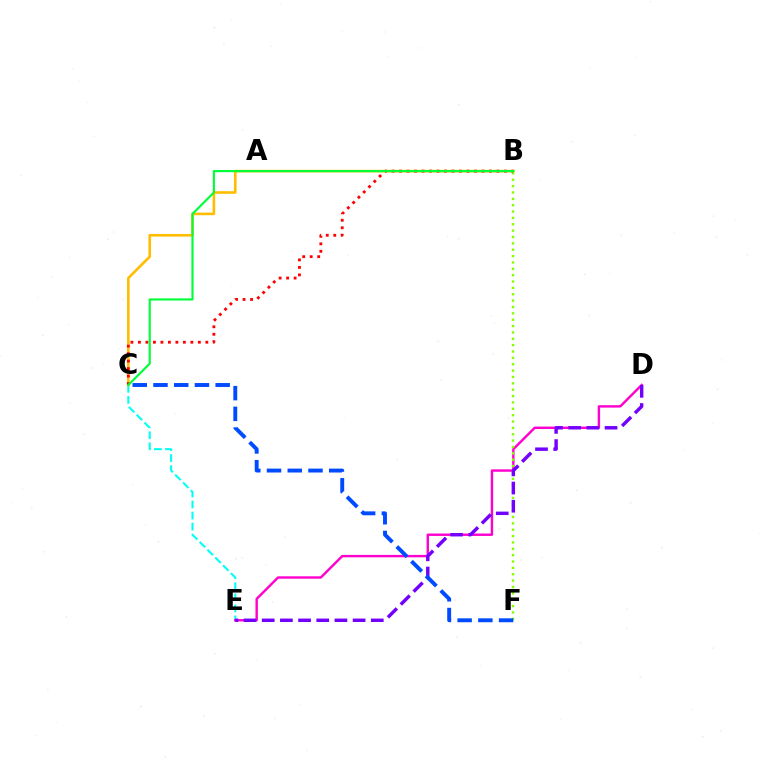{('C', 'E'): [{'color': '#00fff6', 'line_style': 'dashed', 'thickness': 1.5}], ('D', 'E'): [{'color': '#ff00cf', 'line_style': 'solid', 'thickness': 1.74}, {'color': '#7200ff', 'line_style': 'dashed', 'thickness': 2.47}], ('B', 'F'): [{'color': '#84ff00', 'line_style': 'dotted', 'thickness': 1.73}], ('B', 'C'): [{'color': '#ffbd00', 'line_style': 'solid', 'thickness': 1.88}, {'color': '#ff0000', 'line_style': 'dotted', 'thickness': 2.04}, {'color': '#00ff39', 'line_style': 'solid', 'thickness': 1.55}], ('C', 'F'): [{'color': '#004bff', 'line_style': 'dashed', 'thickness': 2.82}]}